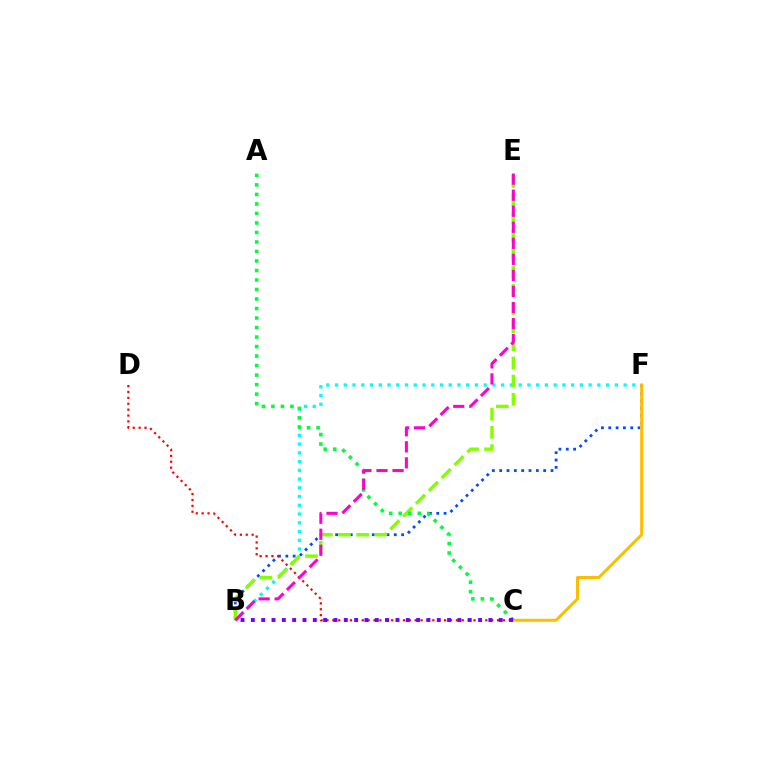{('B', 'F'): [{'color': '#004bff', 'line_style': 'dotted', 'thickness': 1.99}, {'color': '#00fff6', 'line_style': 'dotted', 'thickness': 2.38}], ('C', 'F'): [{'color': '#ffbd00', 'line_style': 'solid', 'thickness': 2.18}], ('B', 'E'): [{'color': '#84ff00', 'line_style': 'dashed', 'thickness': 2.47}, {'color': '#ff00cf', 'line_style': 'dashed', 'thickness': 2.18}], ('C', 'D'): [{'color': '#ff0000', 'line_style': 'dotted', 'thickness': 1.6}], ('A', 'C'): [{'color': '#00ff39', 'line_style': 'dotted', 'thickness': 2.58}], ('B', 'C'): [{'color': '#7200ff', 'line_style': 'dotted', 'thickness': 2.81}]}